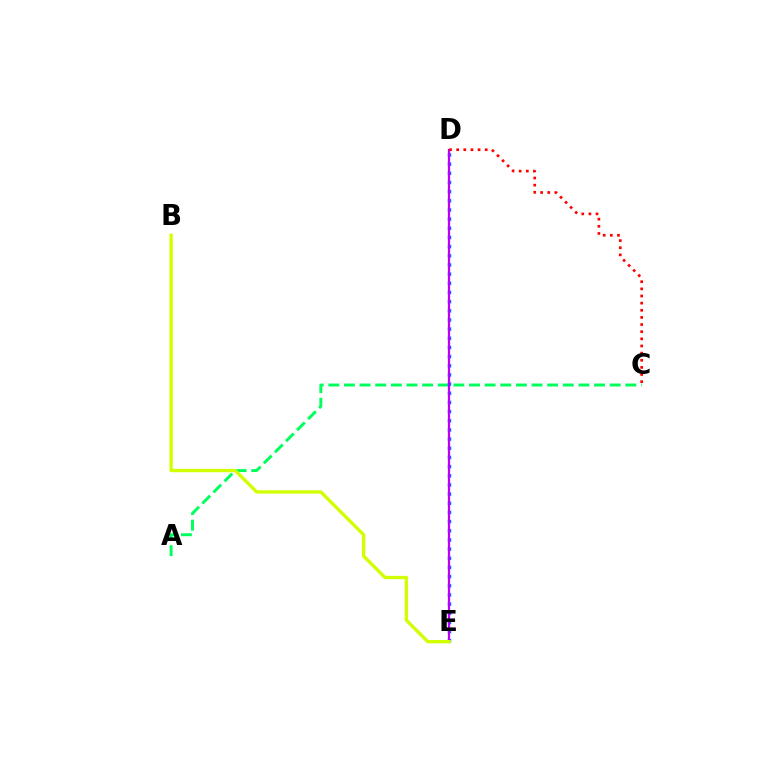{('A', 'C'): [{'color': '#00ff5c', 'line_style': 'dashed', 'thickness': 2.12}], ('D', 'E'): [{'color': '#0074ff', 'line_style': 'dotted', 'thickness': 2.49}, {'color': '#b900ff', 'line_style': 'solid', 'thickness': 1.62}], ('C', 'D'): [{'color': '#ff0000', 'line_style': 'dotted', 'thickness': 1.94}], ('B', 'E'): [{'color': '#d1ff00', 'line_style': 'solid', 'thickness': 2.4}]}